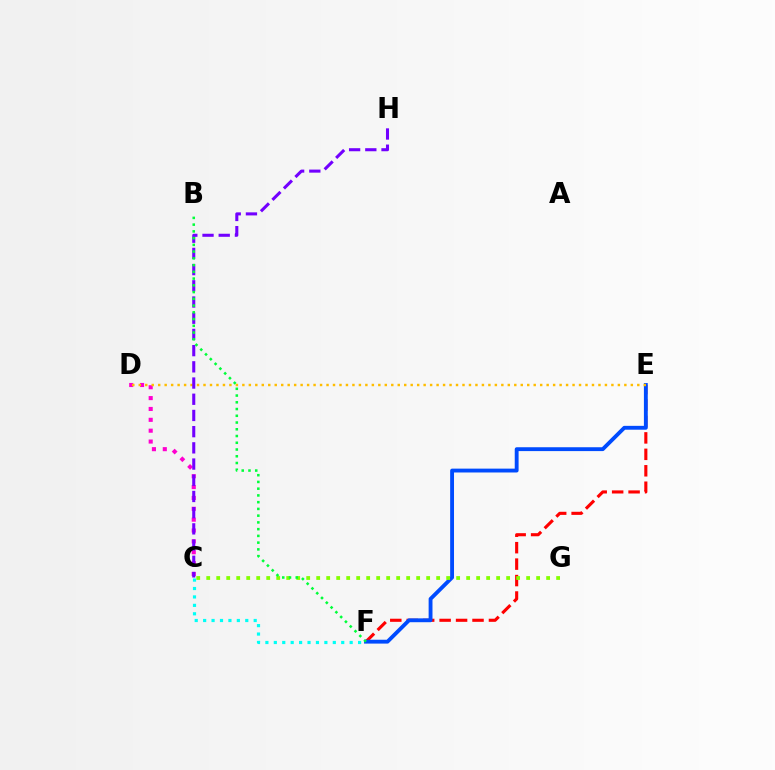{('C', 'F'): [{'color': '#00fff6', 'line_style': 'dotted', 'thickness': 2.29}], ('C', 'D'): [{'color': '#ff00cf', 'line_style': 'dotted', 'thickness': 2.95}], ('E', 'F'): [{'color': '#ff0000', 'line_style': 'dashed', 'thickness': 2.23}, {'color': '#004bff', 'line_style': 'solid', 'thickness': 2.78}], ('C', 'G'): [{'color': '#84ff00', 'line_style': 'dotted', 'thickness': 2.72}], ('D', 'E'): [{'color': '#ffbd00', 'line_style': 'dotted', 'thickness': 1.76}], ('C', 'H'): [{'color': '#7200ff', 'line_style': 'dashed', 'thickness': 2.2}], ('B', 'F'): [{'color': '#00ff39', 'line_style': 'dotted', 'thickness': 1.83}]}